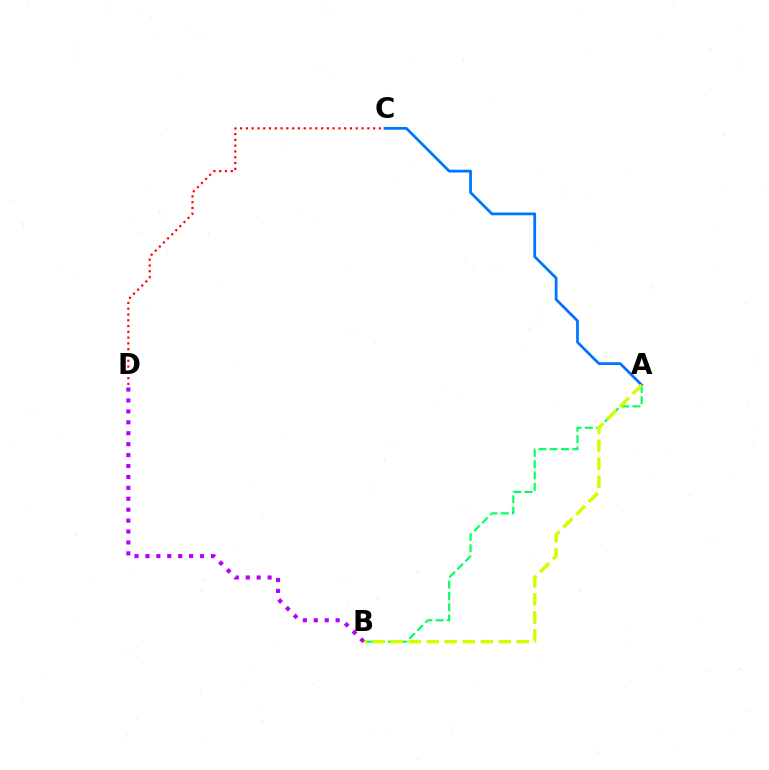{('A', 'B'): [{'color': '#00ff5c', 'line_style': 'dashed', 'thickness': 1.54}, {'color': '#d1ff00', 'line_style': 'dashed', 'thickness': 2.45}], ('C', 'D'): [{'color': '#ff0000', 'line_style': 'dotted', 'thickness': 1.57}], ('A', 'C'): [{'color': '#0074ff', 'line_style': 'solid', 'thickness': 1.98}], ('B', 'D'): [{'color': '#b900ff', 'line_style': 'dotted', 'thickness': 2.97}]}